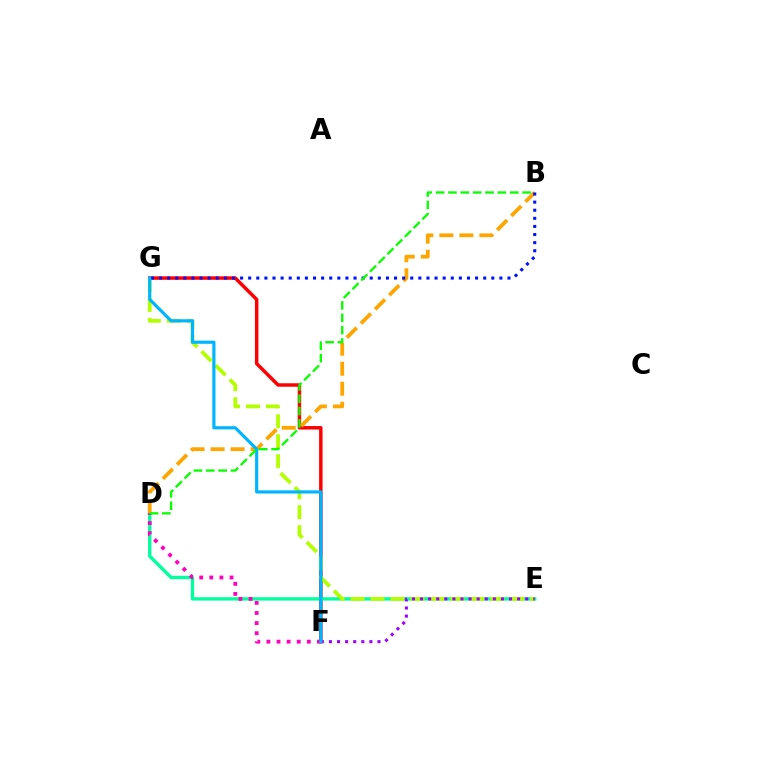{('F', 'G'): [{'color': '#ff0000', 'line_style': 'solid', 'thickness': 2.5}, {'color': '#00b5ff', 'line_style': 'solid', 'thickness': 2.28}], ('D', 'E'): [{'color': '#00ff9d', 'line_style': 'solid', 'thickness': 2.4}], ('B', 'D'): [{'color': '#ffa500', 'line_style': 'dashed', 'thickness': 2.72}, {'color': '#08ff00', 'line_style': 'dashed', 'thickness': 1.68}], ('E', 'G'): [{'color': '#b3ff00', 'line_style': 'dashed', 'thickness': 2.71}], ('E', 'F'): [{'color': '#9b00ff', 'line_style': 'dotted', 'thickness': 2.2}], ('D', 'F'): [{'color': '#ff00bd', 'line_style': 'dotted', 'thickness': 2.75}], ('B', 'G'): [{'color': '#0010ff', 'line_style': 'dotted', 'thickness': 2.2}]}